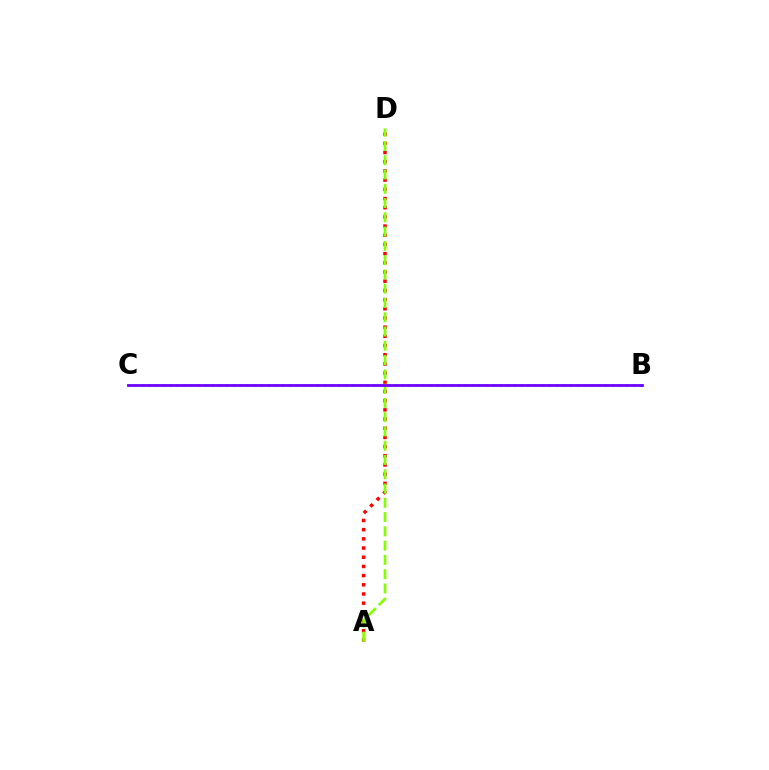{('A', 'D'): [{'color': '#ff0000', 'line_style': 'dotted', 'thickness': 2.5}, {'color': '#84ff00', 'line_style': 'dashed', 'thickness': 1.94}], ('B', 'C'): [{'color': '#00fff6', 'line_style': 'dotted', 'thickness': 1.91}, {'color': '#7200ff', 'line_style': 'solid', 'thickness': 2.02}]}